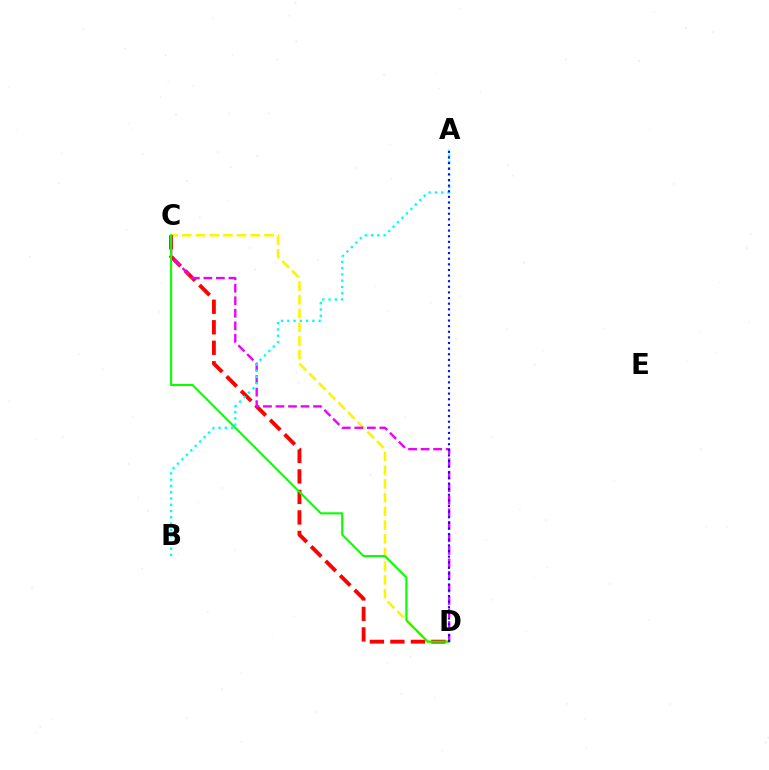{('C', 'D'): [{'color': '#fcf500', 'line_style': 'dashed', 'thickness': 1.86}, {'color': '#ff0000', 'line_style': 'dashed', 'thickness': 2.79}, {'color': '#ee00ff', 'line_style': 'dashed', 'thickness': 1.7}, {'color': '#08ff00', 'line_style': 'solid', 'thickness': 1.51}], ('A', 'B'): [{'color': '#00fff6', 'line_style': 'dotted', 'thickness': 1.7}], ('A', 'D'): [{'color': '#0010ff', 'line_style': 'dotted', 'thickness': 1.53}]}